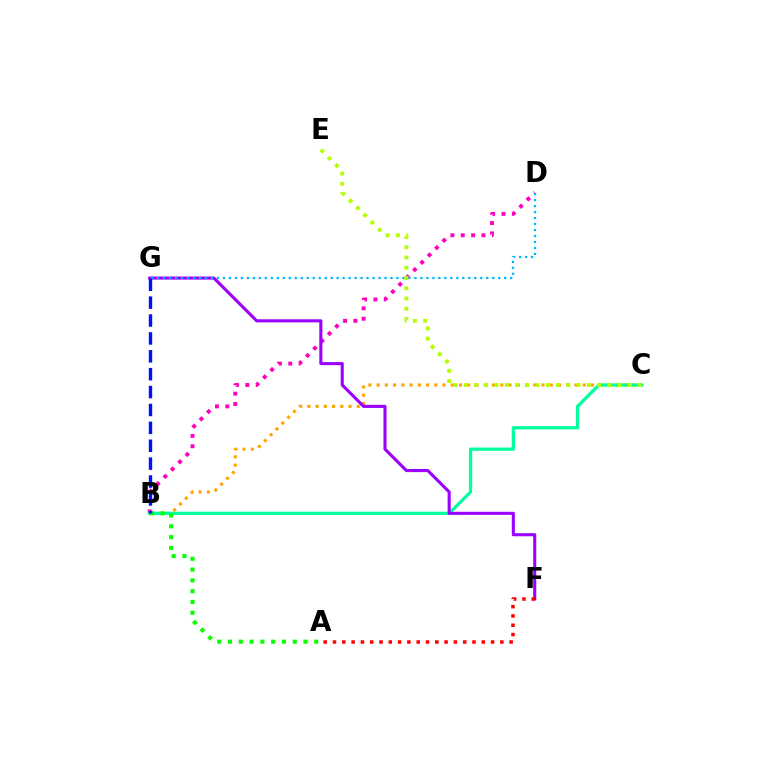{('B', 'D'): [{'color': '#ff00bd', 'line_style': 'dotted', 'thickness': 2.81}], ('B', 'C'): [{'color': '#ffa500', 'line_style': 'dotted', 'thickness': 2.24}, {'color': '#00ff9d', 'line_style': 'solid', 'thickness': 2.34}], ('F', 'G'): [{'color': '#9b00ff', 'line_style': 'solid', 'thickness': 2.22}], ('D', 'G'): [{'color': '#00b5ff', 'line_style': 'dotted', 'thickness': 1.63}], ('A', 'F'): [{'color': '#ff0000', 'line_style': 'dotted', 'thickness': 2.53}], ('A', 'B'): [{'color': '#08ff00', 'line_style': 'dotted', 'thickness': 2.93}], ('B', 'G'): [{'color': '#0010ff', 'line_style': 'dashed', 'thickness': 2.43}], ('C', 'E'): [{'color': '#b3ff00', 'line_style': 'dotted', 'thickness': 2.79}]}